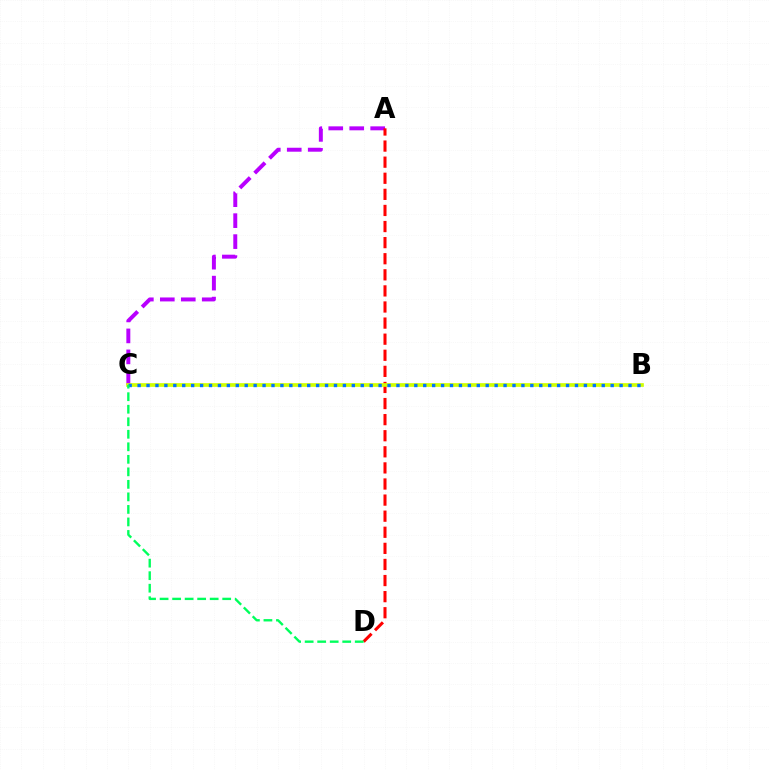{('A', 'C'): [{'color': '#b900ff', 'line_style': 'dashed', 'thickness': 2.85}], ('A', 'D'): [{'color': '#ff0000', 'line_style': 'dashed', 'thickness': 2.19}], ('B', 'C'): [{'color': '#d1ff00', 'line_style': 'solid', 'thickness': 2.66}, {'color': '#0074ff', 'line_style': 'dotted', 'thickness': 2.43}], ('C', 'D'): [{'color': '#00ff5c', 'line_style': 'dashed', 'thickness': 1.7}]}